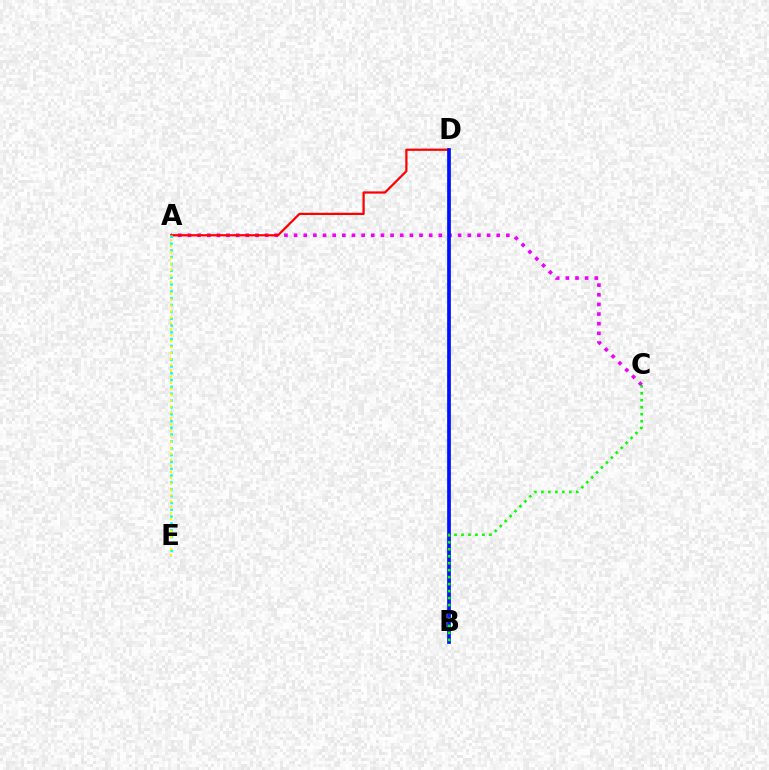{('A', 'C'): [{'color': '#ee00ff', 'line_style': 'dotted', 'thickness': 2.62}], ('A', 'D'): [{'color': '#ff0000', 'line_style': 'solid', 'thickness': 1.61}], ('B', 'D'): [{'color': '#0010ff', 'line_style': 'solid', 'thickness': 2.67}], ('A', 'E'): [{'color': '#00fff6', 'line_style': 'dotted', 'thickness': 1.85}, {'color': '#fcf500', 'line_style': 'dotted', 'thickness': 1.61}], ('B', 'C'): [{'color': '#08ff00', 'line_style': 'dotted', 'thickness': 1.89}]}